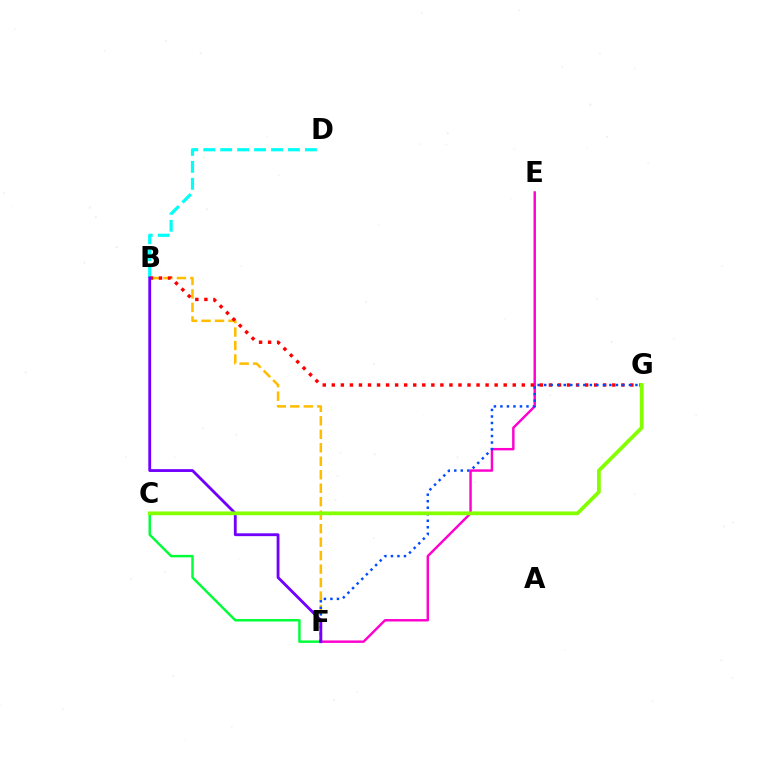{('B', 'D'): [{'color': '#00fff6', 'line_style': 'dashed', 'thickness': 2.3}], ('B', 'F'): [{'color': '#ffbd00', 'line_style': 'dashed', 'thickness': 1.83}, {'color': '#7200ff', 'line_style': 'solid', 'thickness': 2.04}], ('C', 'F'): [{'color': '#00ff39', 'line_style': 'solid', 'thickness': 1.77}], ('E', 'F'): [{'color': '#ff00cf', 'line_style': 'solid', 'thickness': 1.75}], ('B', 'G'): [{'color': '#ff0000', 'line_style': 'dotted', 'thickness': 2.46}], ('F', 'G'): [{'color': '#004bff', 'line_style': 'dotted', 'thickness': 1.77}], ('C', 'G'): [{'color': '#84ff00', 'line_style': 'solid', 'thickness': 2.7}]}